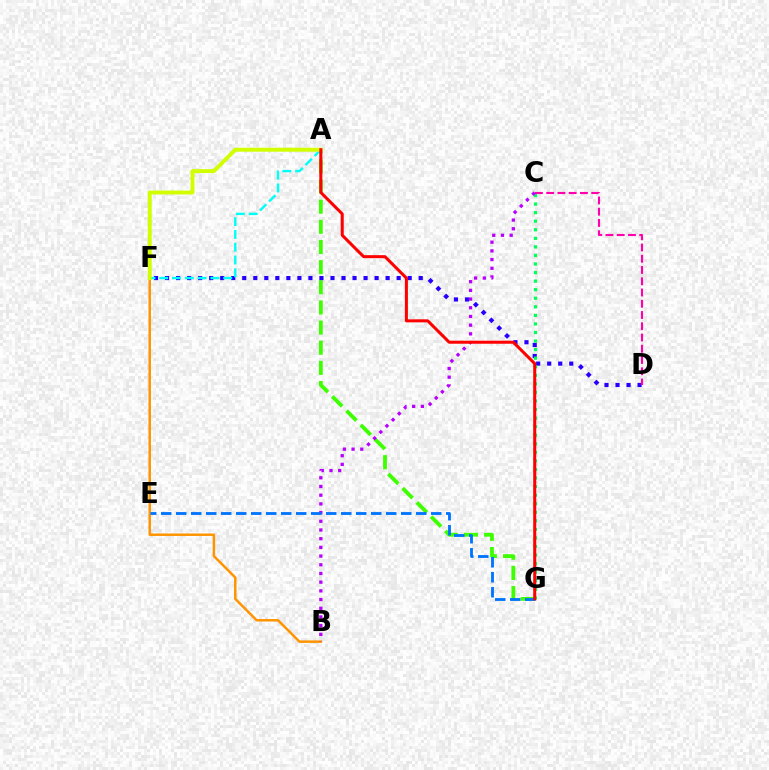{('A', 'G'): [{'color': '#3dff00', 'line_style': 'dashed', 'thickness': 2.74}, {'color': '#ff0000', 'line_style': 'solid', 'thickness': 2.18}], ('D', 'F'): [{'color': '#2500ff', 'line_style': 'dotted', 'thickness': 3.0}], ('B', 'F'): [{'color': '#ff9400', 'line_style': 'solid', 'thickness': 1.79}], ('A', 'F'): [{'color': '#00fff6', 'line_style': 'dashed', 'thickness': 1.74}, {'color': '#d1ff00', 'line_style': 'solid', 'thickness': 2.84}], ('C', 'G'): [{'color': '#00ff5c', 'line_style': 'dotted', 'thickness': 2.33}], ('C', 'D'): [{'color': '#ff00ac', 'line_style': 'dashed', 'thickness': 1.53}], ('B', 'C'): [{'color': '#b900ff', 'line_style': 'dotted', 'thickness': 2.36}], ('E', 'G'): [{'color': '#0074ff', 'line_style': 'dashed', 'thickness': 2.04}]}